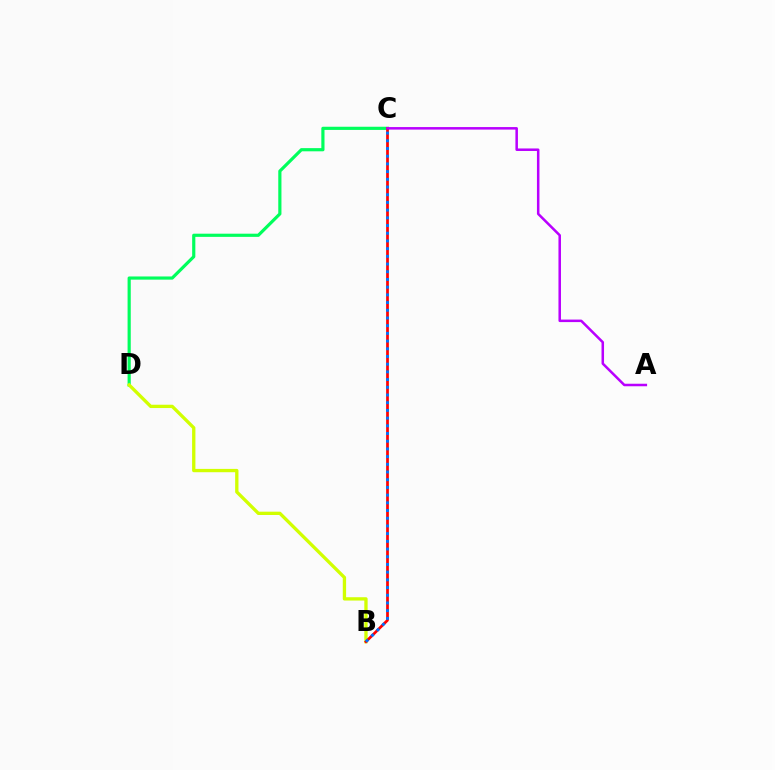{('C', 'D'): [{'color': '#00ff5c', 'line_style': 'solid', 'thickness': 2.29}], ('B', 'D'): [{'color': '#d1ff00', 'line_style': 'solid', 'thickness': 2.39}], ('B', 'C'): [{'color': '#ff0000', 'line_style': 'solid', 'thickness': 1.96}, {'color': '#0074ff', 'line_style': 'dotted', 'thickness': 2.09}], ('A', 'C'): [{'color': '#b900ff', 'line_style': 'solid', 'thickness': 1.81}]}